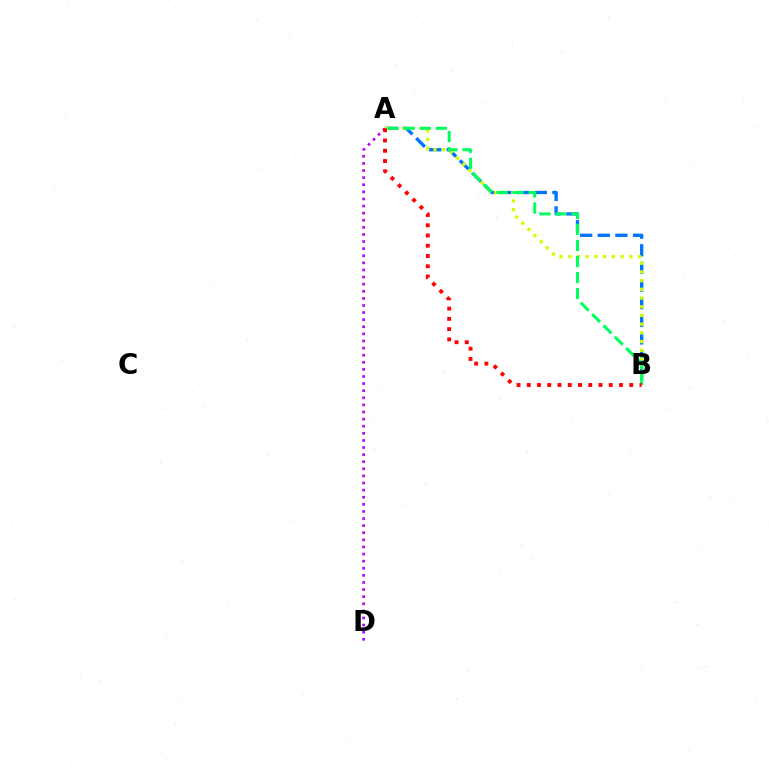{('A', 'D'): [{'color': '#b900ff', 'line_style': 'dotted', 'thickness': 1.93}], ('A', 'B'): [{'color': '#0074ff', 'line_style': 'dashed', 'thickness': 2.39}, {'color': '#d1ff00', 'line_style': 'dotted', 'thickness': 2.37}, {'color': '#00ff5c', 'line_style': 'dashed', 'thickness': 2.18}, {'color': '#ff0000', 'line_style': 'dotted', 'thickness': 2.78}]}